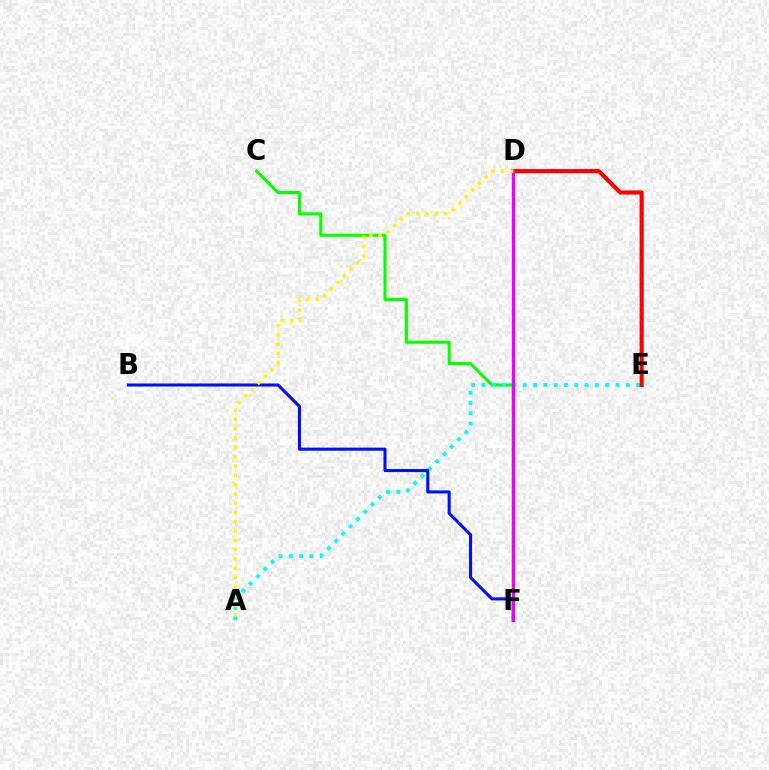{('C', 'F'): [{'color': '#08ff00', 'line_style': 'solid', 'thickness': 2.22}], ('A', 'E'): [{'color': '#00fff6', 'line_style': 'dotted', 'thickness': 2.8}], ('D', 'E'): [{'color': '#ff0000', 'line_style': 'solid', 'thickness': 2.97}], ('B', 'F'): [{'color': '#0010ff', 'line_style': 'solid', 'thickness': 2.22}], ('D', 'F'): [{'color': '#ee00ff', 'line_style': 'solid', 'thickness': 2.41}], ('A', 'D'): [{'color': '#fcf500', 'line_style': 'dotted', 'thickness': 2.53}]}